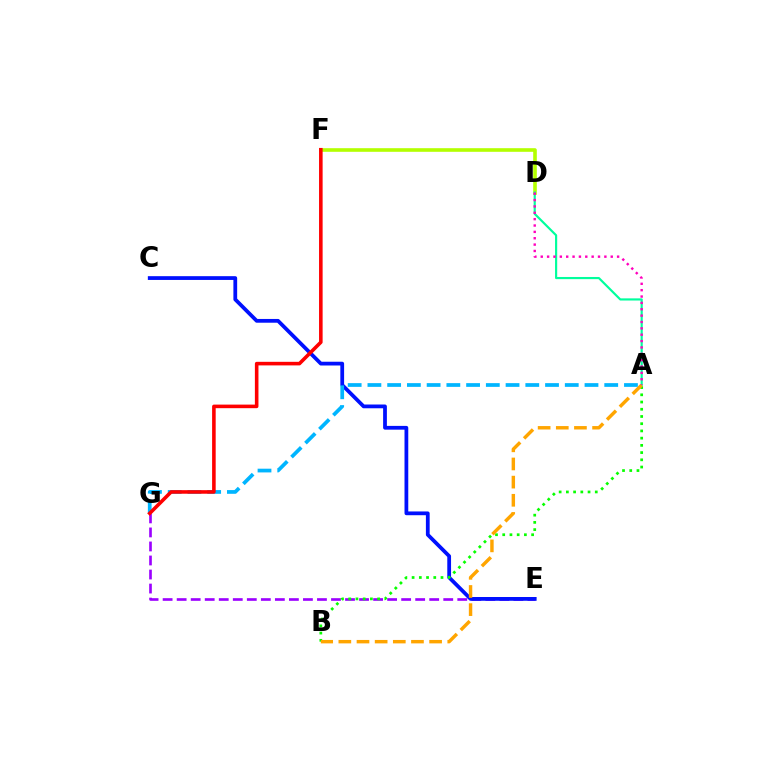{('D', 'F'): [{'color': '#b3ff00', 'line_style': 'solid', 'thickness': 2.6}], ('E', 'G'): [{'color': '#9b00ff', 'line_style': 'dashed', 'thickness': 1.91}], ('A', 'D'): [{'color': '#00ff9d', 'line_style': 'solid', 'thickness': 1.56}, {'color': '#ff00bd', 'line_style': 'dotted', 'thickness': 1.73}], ('C', 'E'): [{'color': '#0010ff', 'line_style': 'solid', 'thickness': 2.71}], ('A', 'G'): [{'color': '#00b5ff', 'line_style': 'dashed', 'thickness': 2.68}], ('F', 'G'): [{'color': '#ff0000', 'line_style': 'solid', 'thickness': 2.58}], ('A', 'B'): [{'color': '#08ff00', 'line_style': 'dotted', 'thickness': 1.96}, {'color': '#ffa500', 'line_style': 'dashed', 'thickness': 2.47}]}